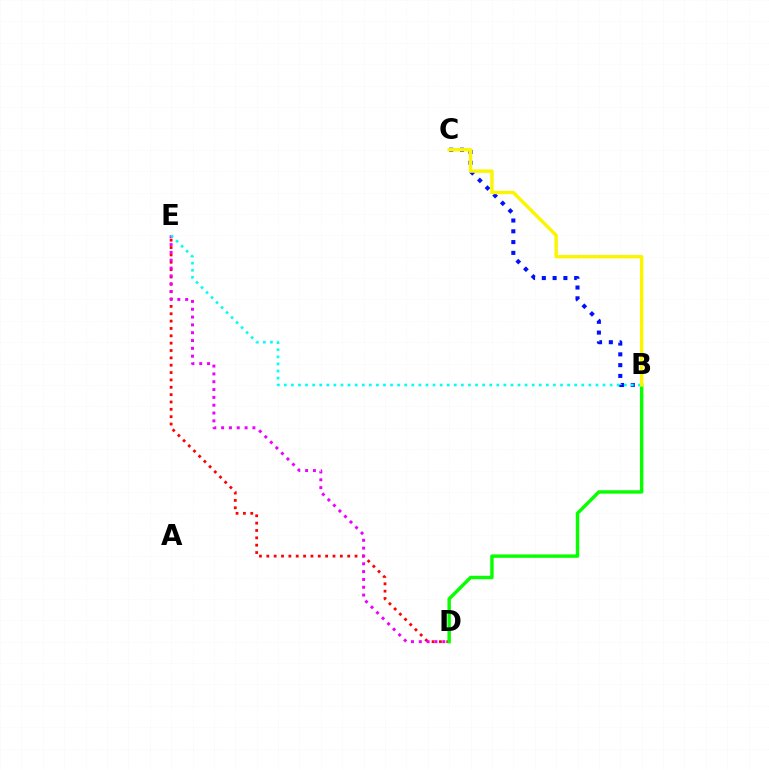{('D', 'E'): [{'color': '#ff0000', 'line_style': 'dotted', 'thickness': 2.0}, {'color': '#ee00ff', 'line_style': 'dotted', 'thickness': 2.13}], ('B', 'C'): [{'color': '#0010ff', 'line_style': 'dotted', 'thickness': 2.93}, {'color': '#fcf500', 'line_style': 'solid', 'thickness': 2.44}], ('B', 'D'): [{'color': '#08ff00', 'line_style': 'solid', 'thickness': 2.47}], ('B', 'E'): [{'color': '#00fff6', 'line_style': 'dotted', 'thickness': 1.92}]}